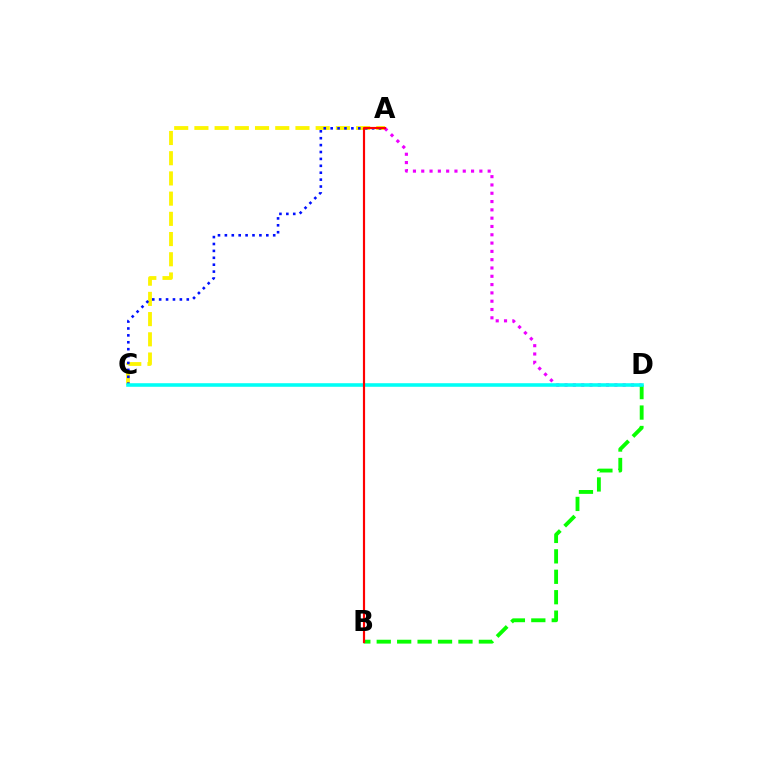{('A', 'C'): [{'color': '#fcf500', 'line_style': 'dashed', 'thickness': 2.75}, {'color': '#0010ff', 'line_style': 'dotted', 'thickness': 1.88}], ('B', 'D'): [{'color': '#08ff00', 'line_style': 'dashed', 'thickness': 2.78}], ('A', 'D'): [{'color': '#ee00ff', 'line_style': 'dotted', 'thickness': 2.26}], ('C', 'D'): [{'color': '#00fff6', 'line_style': 'solid', 'thickness': 2.57}], ('A', 'B'): [{'color': '#ff0000', 'line_style': 'solid', 'thickness': 1.56}]}